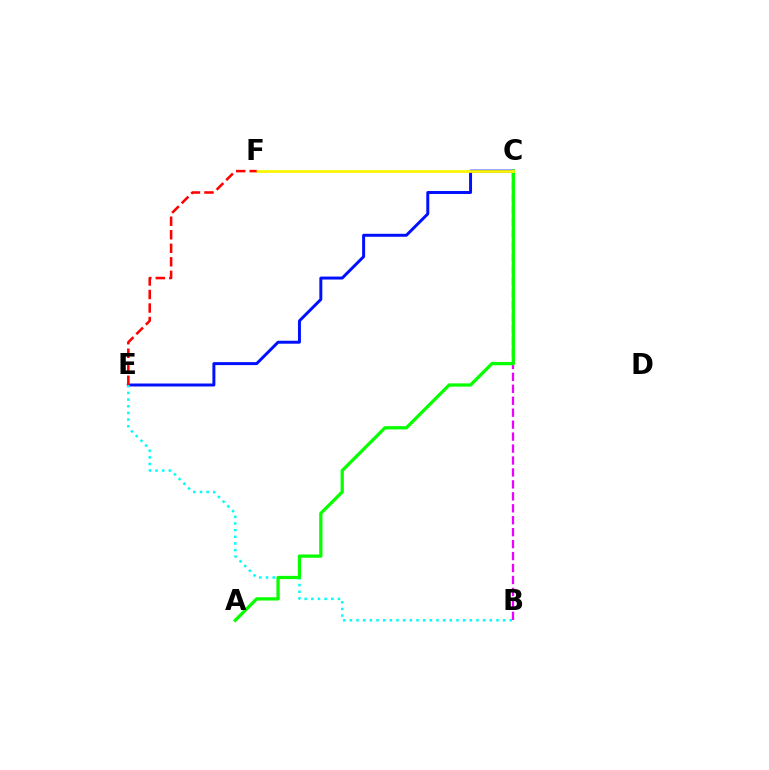{('C', 'E'): [{'color': '#0010ff', 'line_style': 'solid', 'thickness': 2.13}], ('B', 'E'): [{'color': '#00fff6', 'line_style': 'dotted', 'thickness': 1.81}], ('B', 'C'): [{'color': '#ee00ff', 'line_style': 'dashed', 'thickness': 1.62}], ('A', 'C'): [{'color': '#08ff00', 'line_style': 'solid', 'thickness': 2.35}], ('C', 'F'): [{'color': '#fcf500', 'line_style': 'solid', 'thickness': 1.98}], ('E', 'F'): [{'color': '#ff0000', 'line_style': 'dashed', 'thickness': 1.84}]}